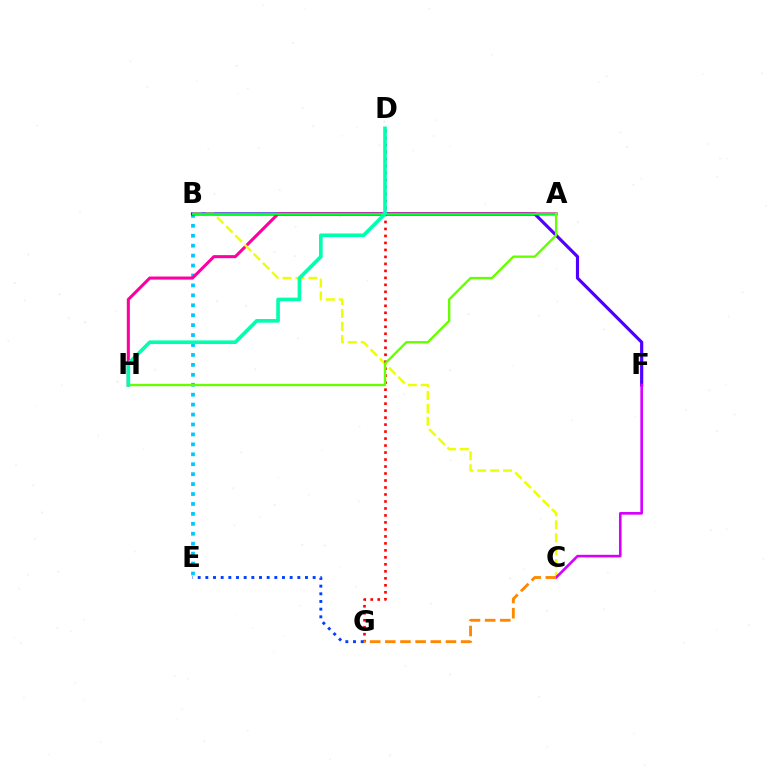{('B', 'E'): [{'color': '#00c7ff', 'line_style': 'dotted', 'thickness': 2.7}], ('B', 'F'): [{'color': '#4f00ff', 'line_style': 'solid', 'thickness': 2.28}], ('A', 'H'): [{'color': '#ff00a0', 'line_style': 'solid', 'thickness': 2.21}, {'color': '#66ff00', 'line_style': 'solid', 'thickness': 1.69}], ('B', 'C'): [{'color': '#eeff00', 'line_style': 'dashed', 'thickness': 1.76}], ('D', 'G'): [{'color': '#ff0000', 'line_style': 'dotted', 'thickness': 1.9}], ('A', 'B'): [{'color': '#00ff27', 'line_style': 'solid', 'thickness': 1.63}], ('C', 'F'): [{'color': '#d600ff', 'line_style': 'solid', 'thickness': 1.89}], ('C', 'G'): [{'color': '#ff8800', 'line_style': 'dashed', 'thickness': 2.06}], ('E', 'G'): [{'color': '#003fff', 'line_style': 'dotted', 'thickness': 2.08}], ('D', 'H'): [{'color': '#00ffaf', 'line_style': 'solid', 'thickness': 2.62}]}